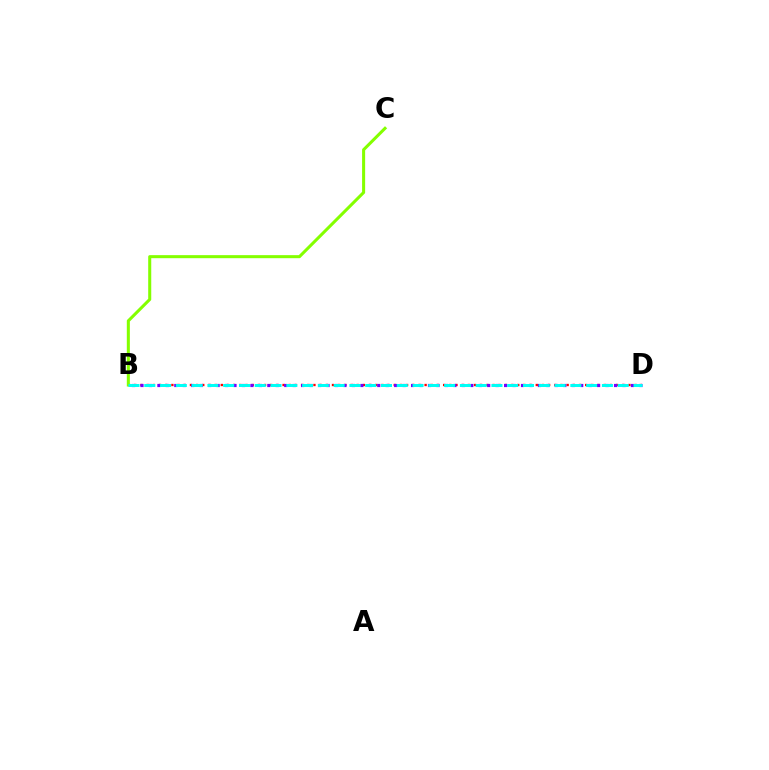{('B', 'D'): [{'color': '#ff0000', 'line_style': 'dotted', 'thickness': 1.68}, {'color': '#7200ff', 'line_style': 'dotted', 'thickness': 2.3}, {'color': '#00fff6', 'line_style': 'dashed', 'thickness': 2.14}], ('B', 'C'): [{'color': '#84ff00', 'line_style': 'solid', 'thickness': 2.19}]}